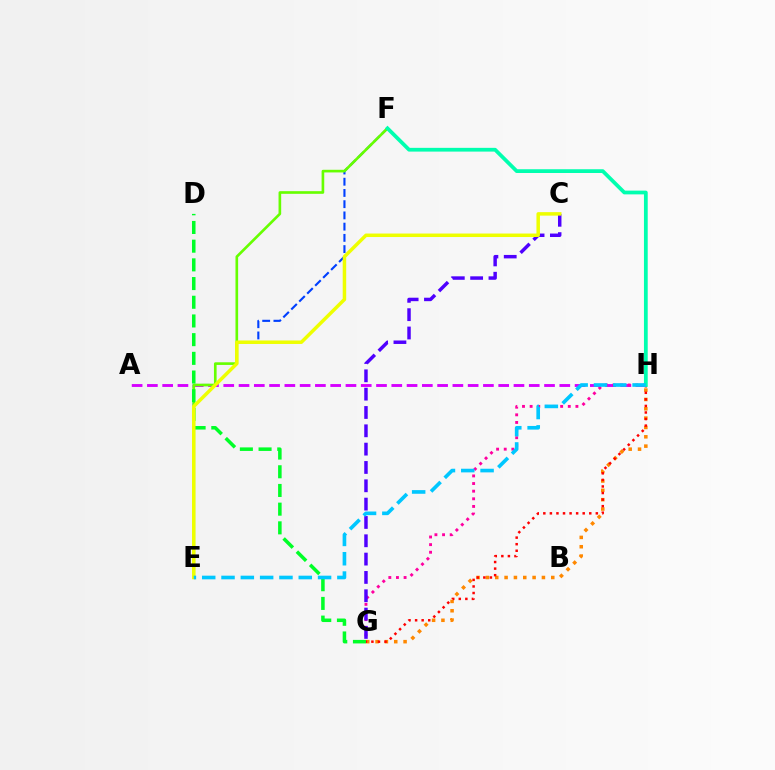{('G', 'H'): [{'color': '#ff8800', 'line_style': 'dotted', 'thickness': 2.54}, {'color': '#ff00a0', 'line_style': 'dotted', 'thickness': 2.07}, {'color': '#ff0000', 'line_style': 'dotted', 'thickness': 1.78}], ('E', 'F'): [{'color': '#003fff', 'line_style': 'dashed', 'thickness': 1.53}, {'color': '#66ff00', 'line_style': 'solid', 'thickness': 1.91}], ('A', 'H'): [{'color': '#d600ff', 'line_style': 'dashed', 'thickness': 2.08}], ('D', 'G'): [{'color': '#00ff27', 'line_style': 'dashed', 'thickness': 2.54}], ('F', 'H'): [{'color': '#00ffaf', 'line_style': 'solid', 'thickness': 2.7}], ('C', 'G'): [{'color': '#4f00ff', 'line_style': 'dashed', 'thickness': 2.49}], ('C', 'E'): [{'color': '#eeff00', 'line_style': 'solid', 'thickness': 2.51}], ('E', 'H'): [{'color': '#00c7ff', 'line_style': 'dashed', 'thickness': 2.62}]}